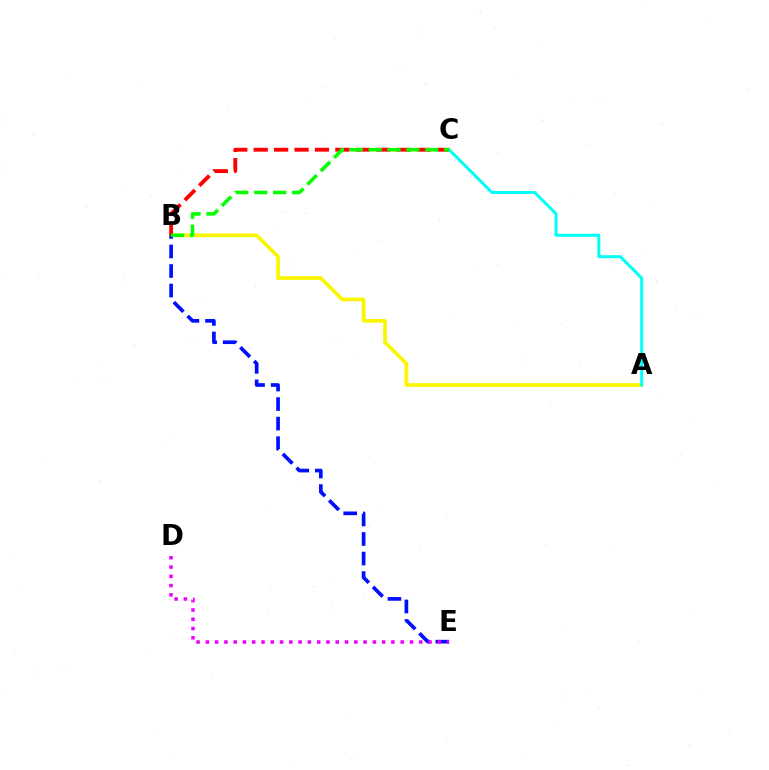{('A', 'B'): [{'color': '#fcf500', 'line_style': 'solid', 'thickness': 2.66}], ('B', 'C'): [{'color': '#ff0000', 'line_style': 'dashed', 'thickness': 2.77}, {'color': '#08ff00', 'line_style': 'dashed', 'thickness': 2.56}], ('A', 'C'): [{'color': '#00fff6', 'line_style': 'solid', 'thickness': 2.14}], ('B', 'E'): [{'color': '#0010ff', 'line_style': 'dashed', 'thickness': 2.65}], ('D', 'E'): [{'color': '#ee00ff', 'line_style': 'dotted', 'thickness': 2.52}]}